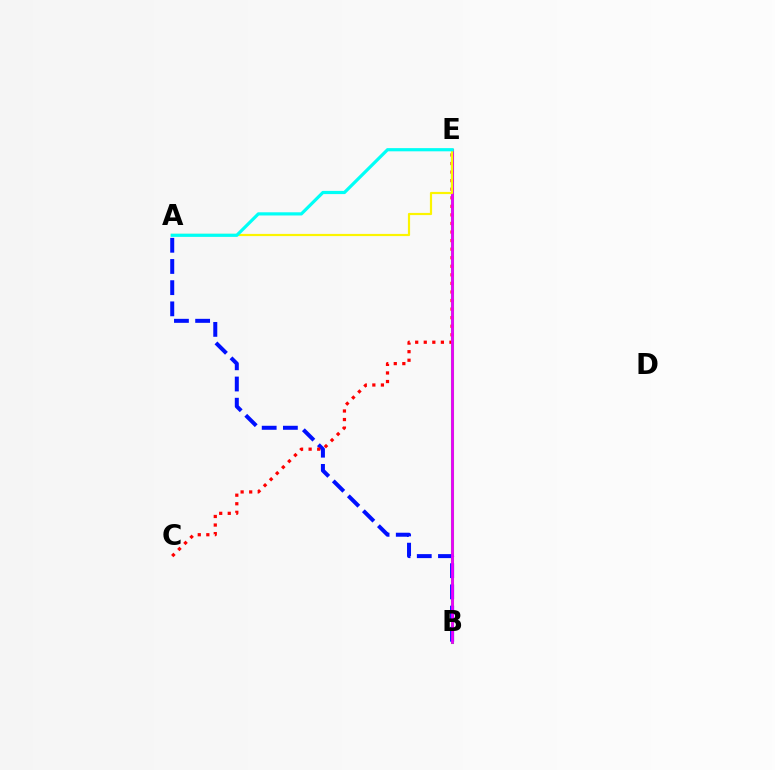{('B', 'E'): [{'color': '#08ff00', 'line_style': 'solid', 'thickness': 2.21}, {'color': '#ee00ff', 'line_style': 'solid', 'thickness': 1.99}], ('A', 'B'): [{'color': '#0010ff', 'line_style': 'dashed', 'thickness': 2.88}], ('C', 'E'): [{'color': '#ff0000', 'line_style': 'dotted', 'thickness': 2.33}], ('A', 'E'): [{'color': '#fcf500', 'line_style': 'solid', 'thickness': 1.58}, {'color': '#00fff6', 'line_style': 'solid', 'thickness': 2.3}]}